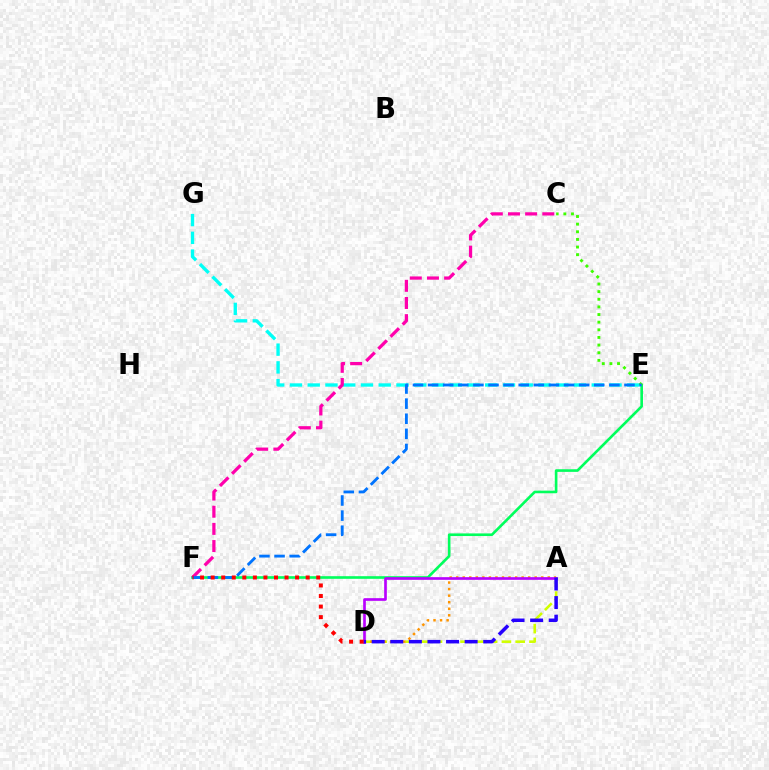{('E', 'F'): [{'color': '#00ff5c', 'line_style': 'solid', 'thickness': 1.9}, {'color': '#0074ff', 'line_style': 'dashed', 'thickness': 2.05}], ('E', 'G'): [{'color': '#00fff6', 'line_style': 'dashed', 'thickness': 2.41}], ('C', 'E'): [{'color': '#3dff00', 'line_style': 'dotted', 'thickness': 2.07}], ('A', 'D'): [{'color': '#d1ff00', 'line_style': 'dashed', 'thickness': 1.87}, {'color': '#ff9400', 'line_style': 'dotted', 'thickness': 1.78}, {'color': '#b900ff', 'line_style': 'solid', 'thickness': 1.92}, {'color': '#2500ff', 'line_style': 'dashed', 'thickness': 2.53}], ('C', 'F'): [{'color': '#ff00ac', 'line_style': 'dashed', 'thickness': 2.33}], ('D', 'F'): [{'color': '#ff0000', 'line_style': 'dotted', 'thickness': 2.87}]}